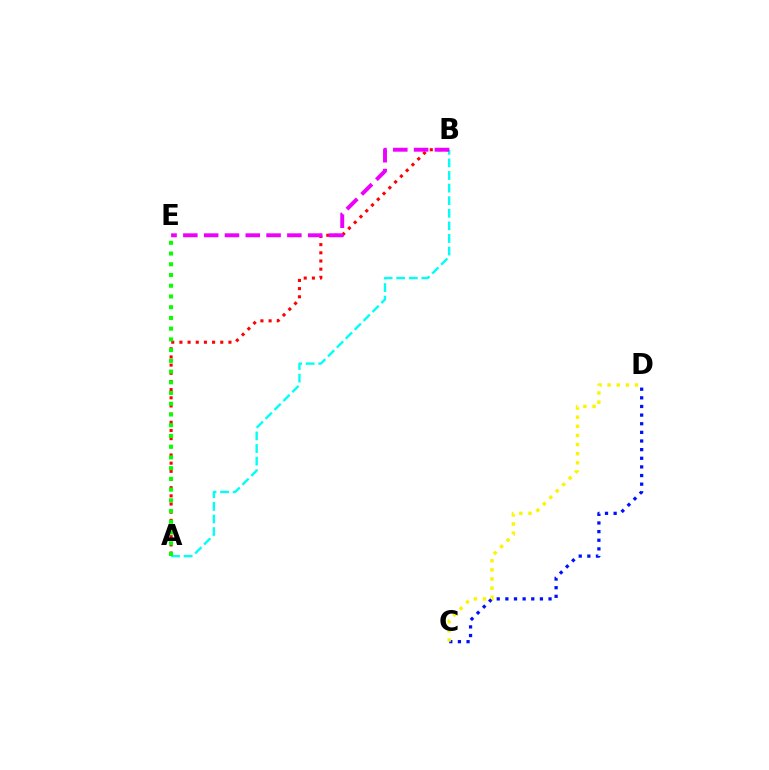{('A', 'B'): [{'color': '#ff0000', 'line_style': 'dotted', 'thickness': 2.22}, {'color': '#00fff6', 'line_style': 'dashed', 'thickness': 1.71}], ('C', 'D'): [{'color': '#0010ff', 'line_style': 'dotted', 'thickness': 2.35}, {'color': '#fcf500', 'line_style': 'dotted', 'thickness': 2.48}], ('B', 'E'): [{'color': '#ee00ff', 'line_style': 'dashed', 'thickness': 2.83}], ('A', 'E'): [{'color': '#08ff00', 'line_style': 'dotted', 'thickness': 2.92}]}